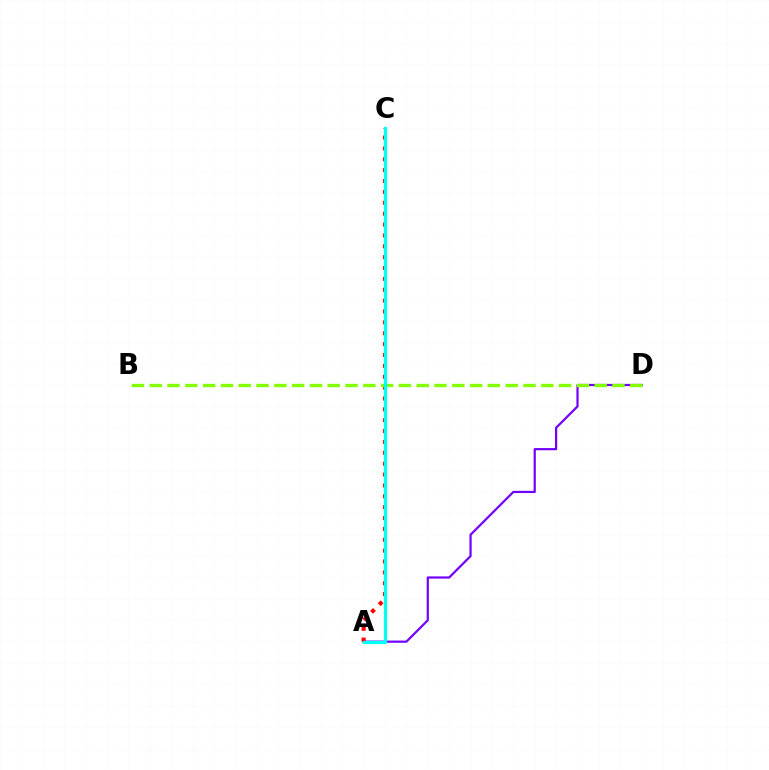{('A', 'D'): [{'color': '#7200ff', 'line_style': 'solid', 'thickness': 1.59}], ('A', 'C'): [{'color': '#ff0000', 'line_style': 'dotted', 'thickness': 2.95}, {'color': '#00fff6', 'line_style': 'solid', 'thickness': 2.34}], ('B', 'D'): [{'color': '#84ff00', 'line_style': 'dashed', 'thickness': 2.42}]}